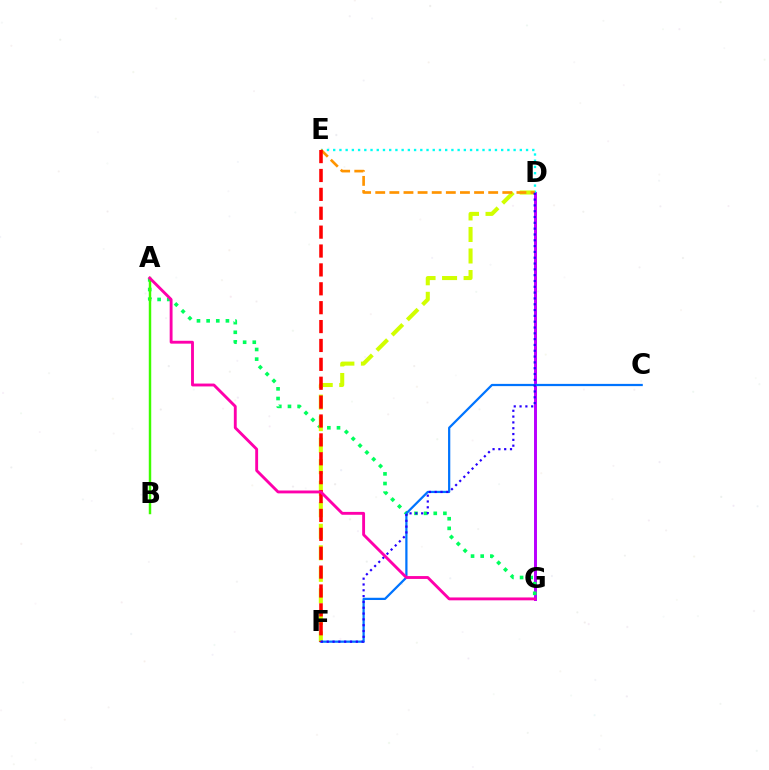{('D', 'G'): [{'color': '#b900ff', 'line_style': 'solid', 'thickness': 2.13}], ('A', 'G'): [{'color': '#00ff5c', 'line_style': 'dotted', 'thickness': 2.62}, {'color': '#ff00ac', 'line_style': 'solid', 'thickness': 2.07}], ('D', 'E'): [{'color': '#00fff6', 'line_style': 'dotted', 'thickness': 1.69}, {'color': '#ff9400', 'line_style': 'dashed', 'thickness': 1.92}], ('D', 'F'): [{'color': '#d1ff00', 'line_style': 'dashed', 'thickness': 2.92}, {'color': '#2500ff', 'line_style': 'dotted', 'thickness': 1.58}], ('A', 'B'): [{'color': '#3dff00', 'line_style': 'solid', 'thickness': 1.77}], ('C', 'F'): [{'color': '#0074ff', 'line_style': 'solid', 'thickness': 1.61}], ('E', 'F'): [{'color': '#ff0000', 'line_style': 'dashed', 'thickness': 2.57}]}